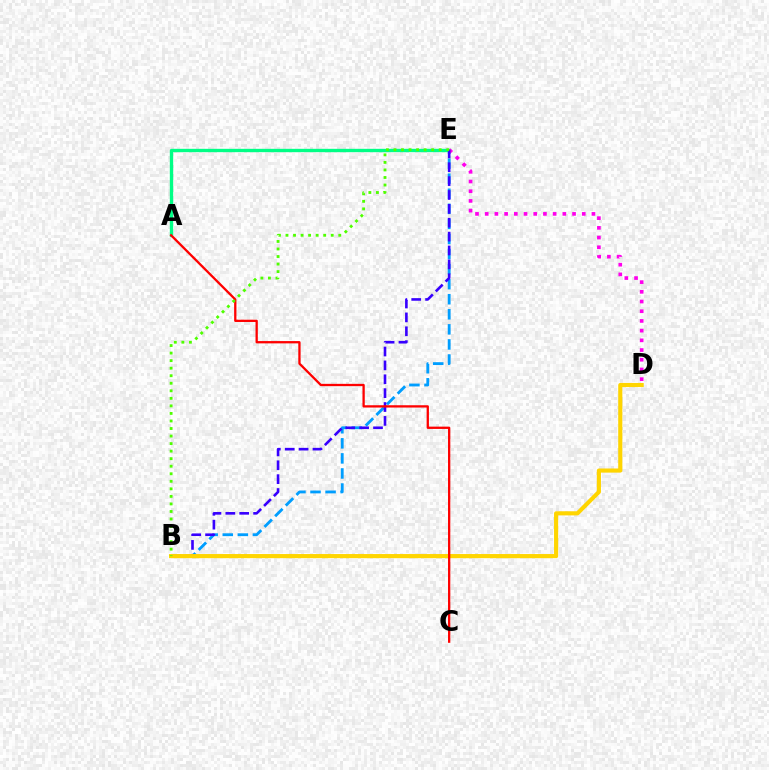{('B', 'E'): [{'color': '#009eff', 'line_style': 'dashed', 'thickness': 2.05}, {'color': '#3700ff', 'line_style': 'dashed', 'thickness': 1.89}, {'color': '#4fff00', 'line_style': 'dotted', 'thickness': 2.05}], ('A', 'E'): [{'color': '#00ff86', 'line_style': 'solid', 'thickness': 2.42}], ('D', 'E'): [{'color': '#ff00ed', 'line_style': 'dotted', 'thickness': 2.64}], ('B', 'D'): [{'color': '#ffd500', 'line_style': 'solid', 'thickness': 2.98}], ('A', 'C'): [{'color': '#ff0000', 'line_style': 'solid', 'thickness': 1.65}]}